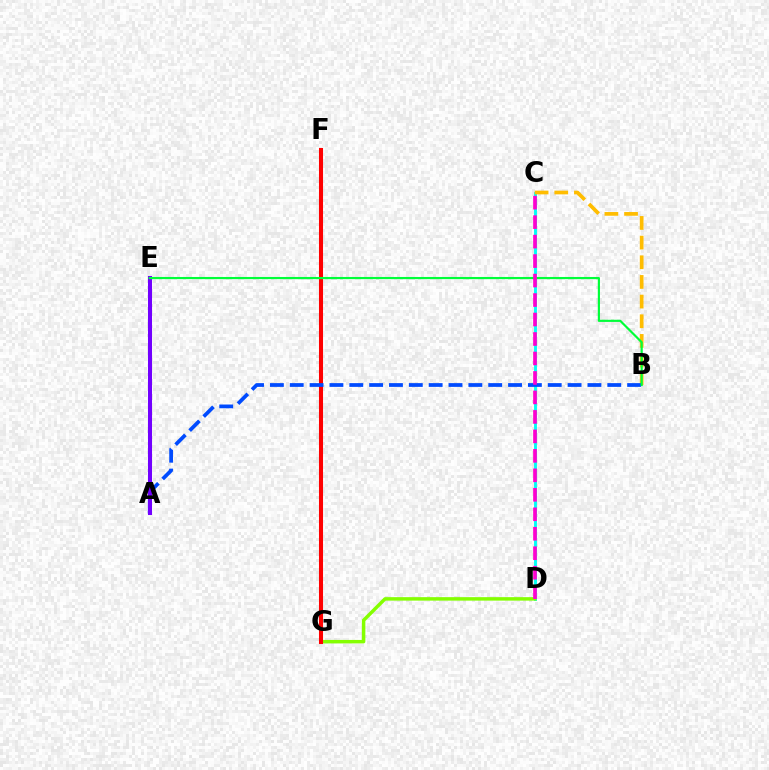{('C', 'D'): [{'color': '#00fff6', 'line_style': 'solid', 'thickness': 2.08}, {'color': '#ff00cf', 'line_style': 'dashed', 'thickness': 2.65}], ('D', 'G'): [{'color': '#84ff00', 'line_style': 'solid', 'thickness': 2.5}], ('B', 'C'): [{'color': '#ffbd00', 'line_style': 'dashed', 'thickness': 2.67}], ('F', 'G'): [{'color': '#ff0000', 'line_style': 'solid', 'thickness': 2.92}], ('A', 'B'): [{'color': '#004bff', 'line_style': 'dashed', 'thickness': 2.7}], ('A', 'E'): [{'color': '#7200ff', 'line_style': 'solid', 'thickness': 2.9}], ('B', 'E'): [{'color': '#00ff39', 'line_style': 'solid', 'thickness': 1.57}]}